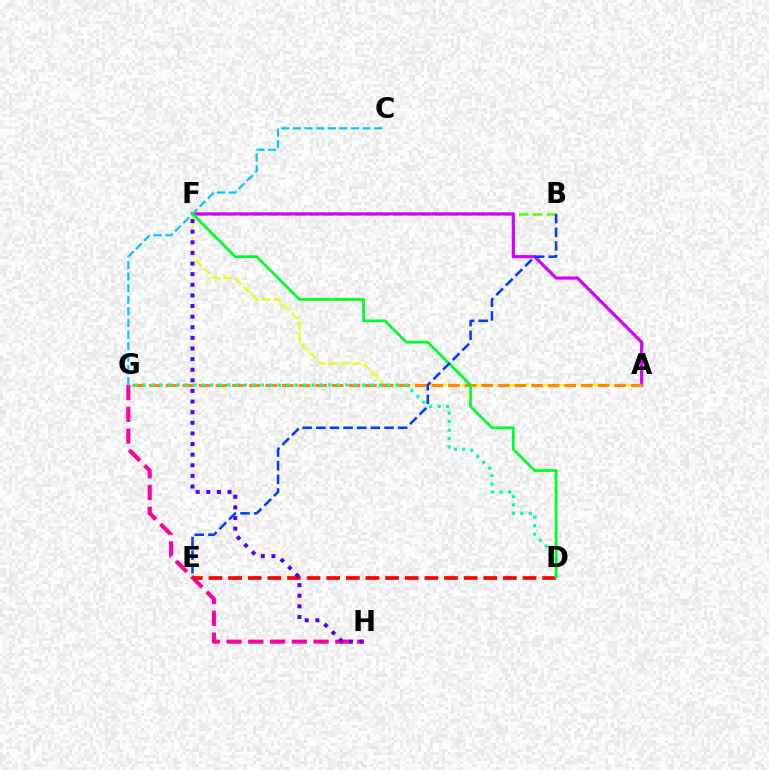{('B', 'F'): [{'color': '#66ff00', 'line_style': 'dashed', 'thickness': 1.9}], ('A', 'F'): [{'color': '#d600ff', 'line_style': 'solid', 'thickness': 2.3}, {'color': '#eeff00', 'line_style': 'dashed', 'thickness': 1.6}], ('G', 'H'): [{'color': '#ff00a0', 'line_style': 'dashed', 'thickness': 2.96}], ('C', 'G'): [{'color': '#00c7ff', 'line_style': 'dashed', 'thickness': 1.58}], ('D', 'E'): [{'color': '#ff0000', 'line_style': 'dashed', 'thickness': 2.67}], ('A', 'G'): [{'color': '#ff8800', 'line_style': 'dashed', 'thickness': 2.26}], ('D', 'G'): [{'color': '#00ffaf', 'line_style': 'dotted', 'thickness': 2.29}], ('F', 'H'): [{'color': '#4f00ff', 'line_style': 'dotted', 'thickness': 2.88}], ('D', 'F'): [{'color': '#00ff27', 'line_style': 'solid', 'thickness': 1.98}], ('B', 'E'): [{'color': '#003fff', 'line_style': 'dashed', 'thickness': 1.85}]}